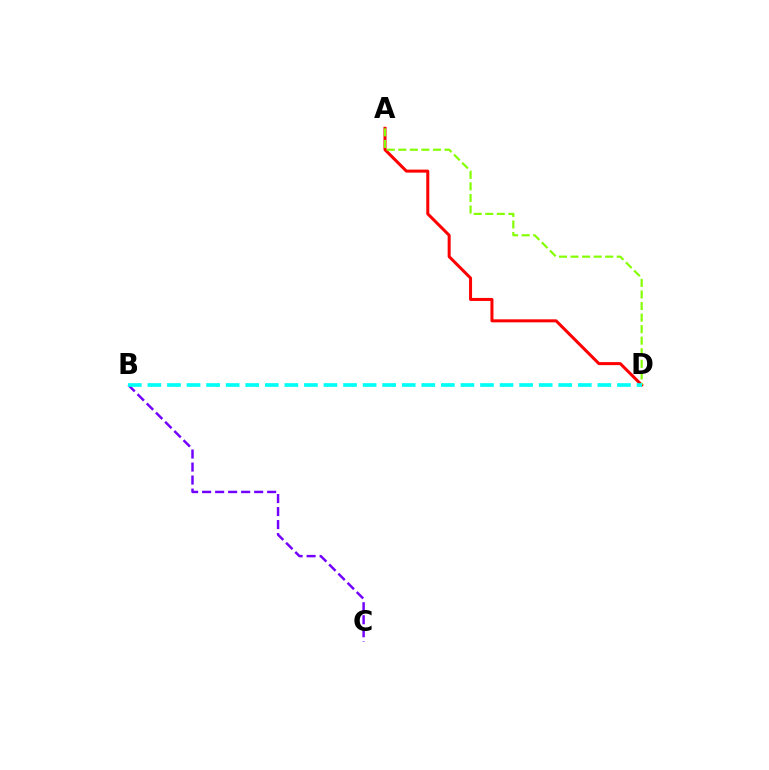{('A', 'D'): [{'color': '#ff0000', 'line_style': 'solid', 'thickness': 2.17}, {'color': '#84ff00', 'line_style': 'dashed', 'thickness': 1.57}], ('B', 'C'): [{'color': '#7200ff', 'line_style': 'dashed', 'thickness': 1.77}], ('B', 'D'): [{'color': '#00fff6', 'line_style': 'dashed', 'thickness': 2.66}]}